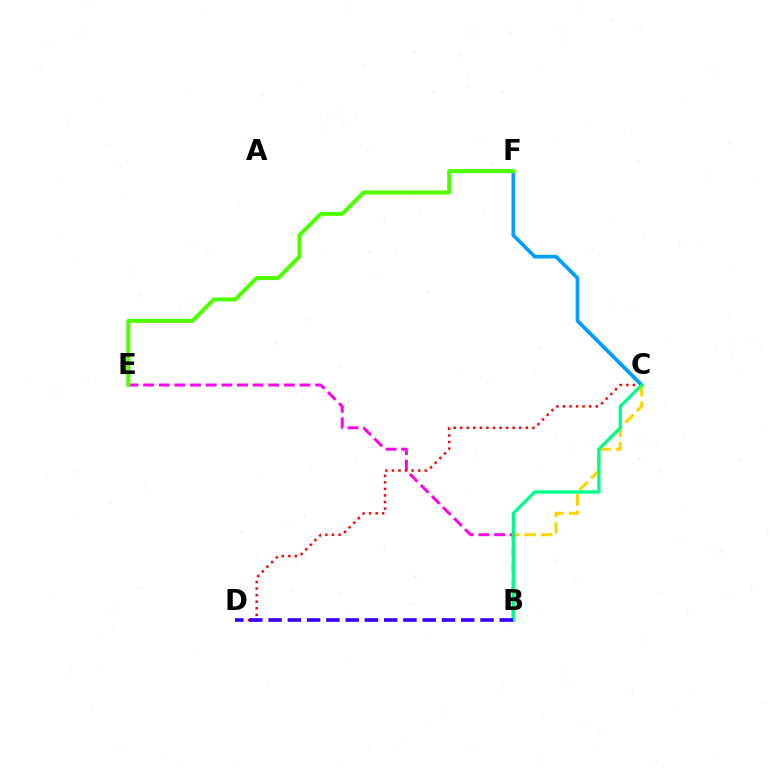{('C', 'F'): [{'color': '#009eff', 'line_style': 'solid', 'thickness': 2.67}], ('B', 'E'): [{'color': '#ff00ed', 'line_style': 'dashed', 'thickness': 2.13}], ('B', 'C'): [{'color': '#ffd500', 'line_style': 'dashed', 'thickness': 2.24}, {'color': '#00ff86', 'line_style': 'solid', 'thickness': 2.37}], ('C', 'D'): [{'color': '#ff0000', 'line_style': 'dotted', 'thickness': 1.78}], ('B', 'D'): [{'color': '#3700ff', 'line_style': 'dashed', 'thickness': 2.62}], ('E', 'F'): [{'color': '#4fff00', 'line_style': 'solid', 'thickness': 2.91}]}